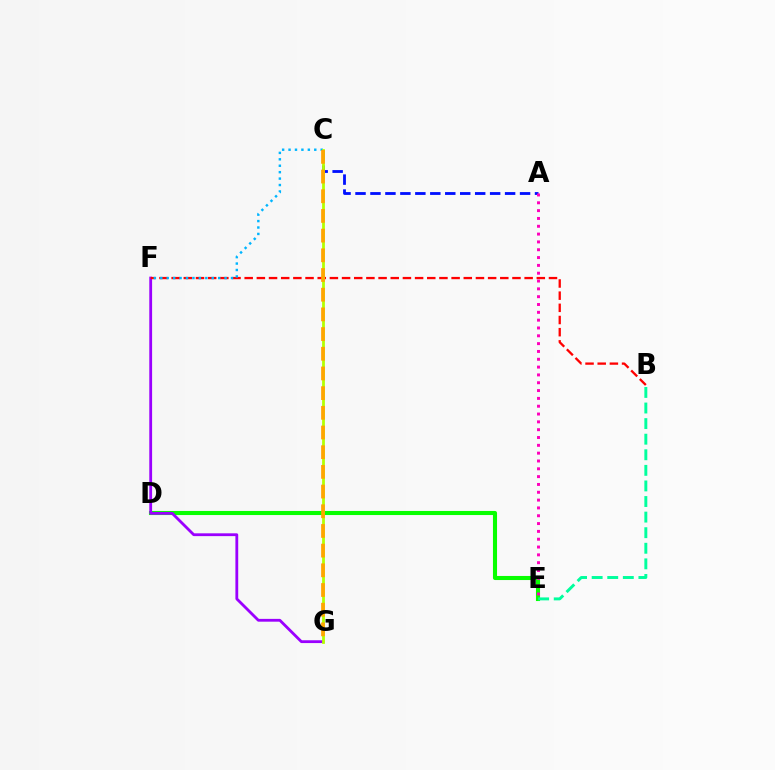{('D', 'E'): [{'color': '#08ff00', 'line_style': 'solid', 'thickness': 2.94}], ('F', 'G'): [{'color': '#9b00ff', 'line_style': 'solid', 'thickness': 2.02}], ('B', 'F'): [{'color': '#ff0000', 'line_style': 'dashed', 'thickness': 1.65}], ('B', 'E'): [{'color': '#00ff9d', 'line_style': 'dashed', 'thickness': 2.12}], ('A', 'C'): [{'color': '#0010ff', 'line_style': 'dashed', 'thickness': 2.03}], ('C', 'F'): [{'color': '#00b5ff', 'line_style': 'dotted', 'thickness': 1.75}], ('C', 'G'): [{'color': '#b3ff00', 'line_style': 'solid', 'thickness': 2.0}, {'color': '#ffa500', 'line_style': 'dashed', 'thickness': 2.67}], ('A', 'E'): [{'color': '#ff00bd', 'line_style': 'dotted', 'thickness': 2.13}]}